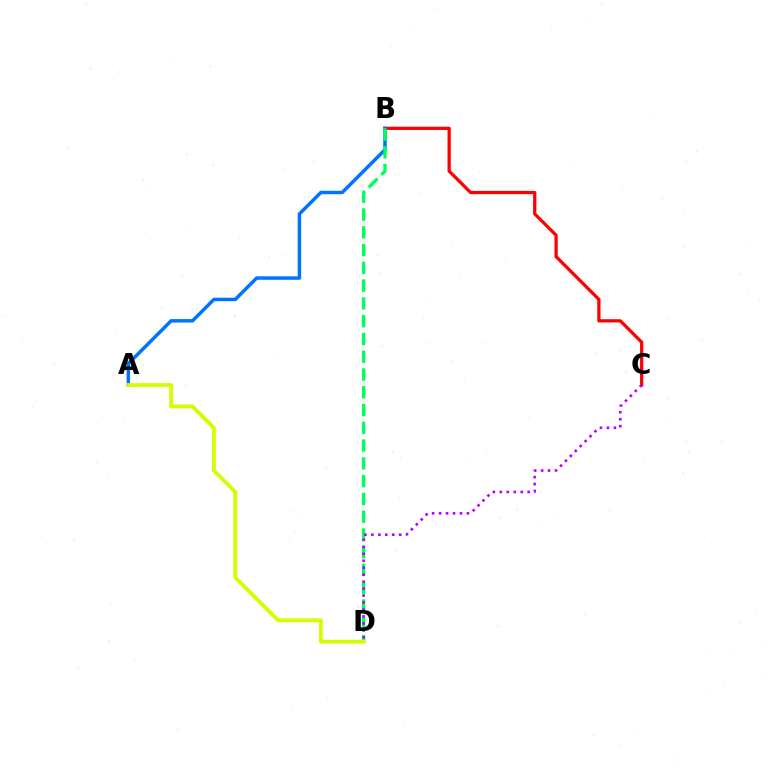{('B', 'C'): [{'color': '#ff0000', 'line_style': 'solid', 'thickness': 2.34}], ('A', 'B'): [{'color': '#0074ff', 'line_style': 'solid', 'thickness': 2.51}], ('B', 'D'): [{'color': '#00ff5c', 'line_style': 'dashed', 'thickness': 2.41}], ('C', 'D'): [{'color': '#b900ff', 'line_style': 'dotted', 'thickness': 1.89}], ('A', 'D'): [{'color': '#d1ff00', 'line_style': 'solid', 'thickness': 2.76}]}